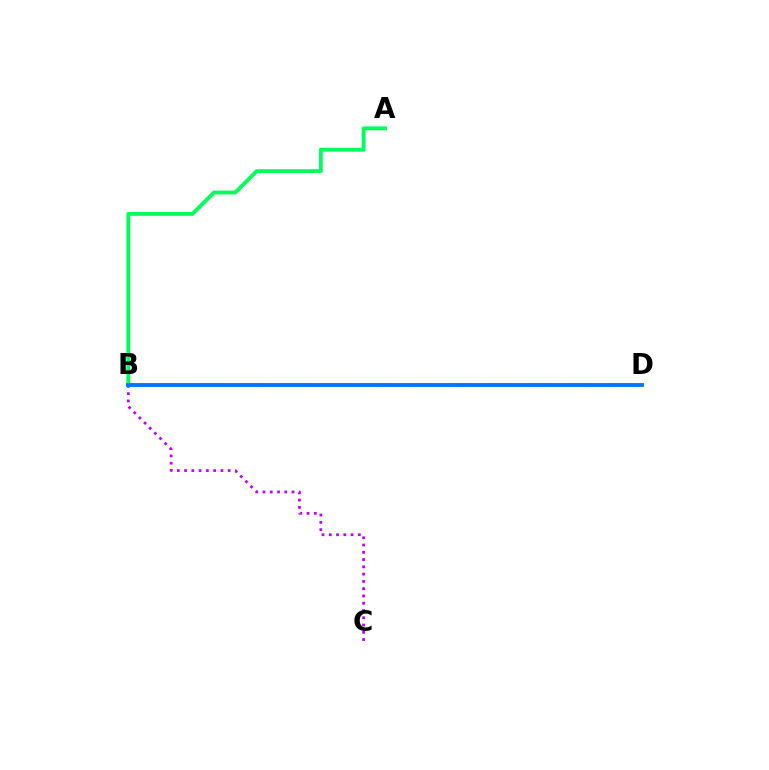{('B', 'D'): [{'color': '#ff0000', 'line_style': 'dotted', 'thickness': 1.65}, {'color': '#d1ff00', 'line_style': 'dotted', 'thickness': 2.71}, {'color': '#0074ff', 'line_style': 'solid', 'thickness': 2.78}], ('B', 'C'): [{'color': '#b900ff', 'line_style': 'dotted', 'thickness': 1.98}], ('A', 'B'): [{'color': '#00ff5c', 'line_style': 'solid', 'thickness': 2.78}]}